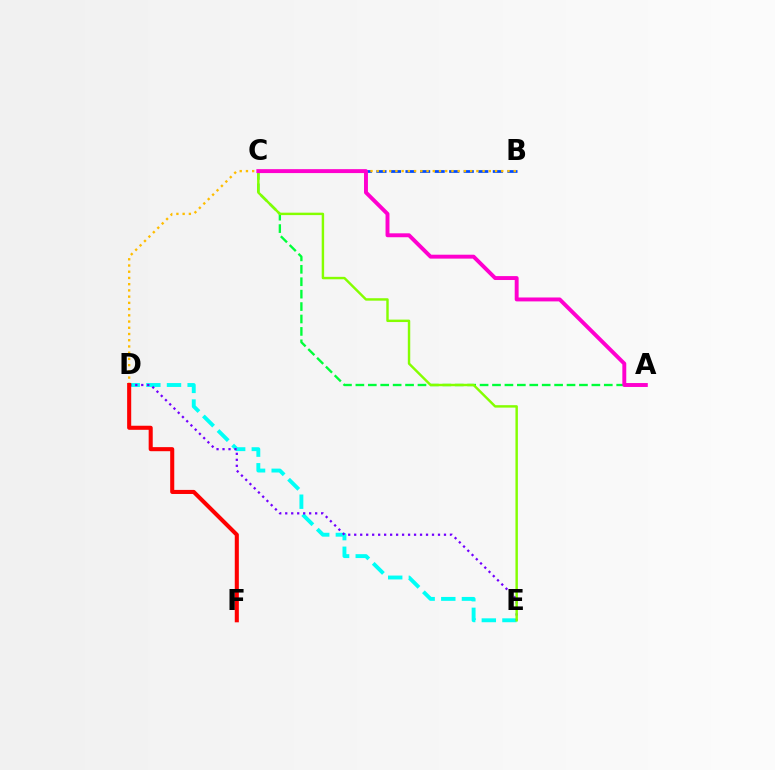{('D', 'E'): [{'color': '#00fff6', 'line_style': 'dashed', 'thickness': 2.8}, {'color': '#7200ff', 'line_style': 'dotted', 'thickness': 1.63}], ('B', 'C'): [{'color': '#004bff', 'line_style': 'dashed', 'thickness': 1.98}], ('A', 'C'): [{'color': '#00ff39', 'line_style': 'dashed', 'thickness': 1.69}, {'color': '#ff00cf', 'line_style': 'solid', 'thickness': 2.82}], ('C', 'E'): [{'color': '#84ff00', 'line_style': 'solid', 'thickness': 1.75}], ('B', 'D'): [{'color': '#ffbd00', 'line_style': 'dotted', 'thickness': 1.69}], ('D', 'F'): [{'color': '#ff0000', 'line_style': 'solid', 'thickness': 2.93}]}